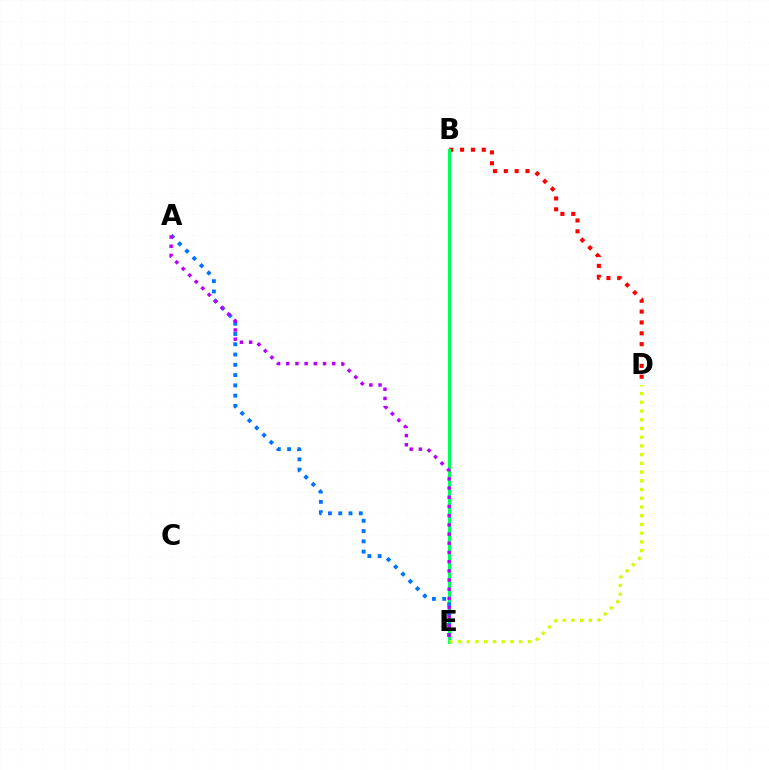{('B', 'D'): [{'color': '#ff0000', 'line_style': 'dotted', 'thickness': 2.95}], ('B', 'E'): [{'color': '#00ff5c', 'line_style': 'solid', 'thickness': 2.24}], ('A', 'E'): [{'color': '#0074ff', 'line_style': 'dotted', 'thickness': 2.79}, {'color': '#b900ff', 'line_style': 'dotted', 'thickness': 2.5}], ('D', 'E'): [{'color': '#d1ff00', 'line_style': 'dotted', 'thickness': 2.37}]}